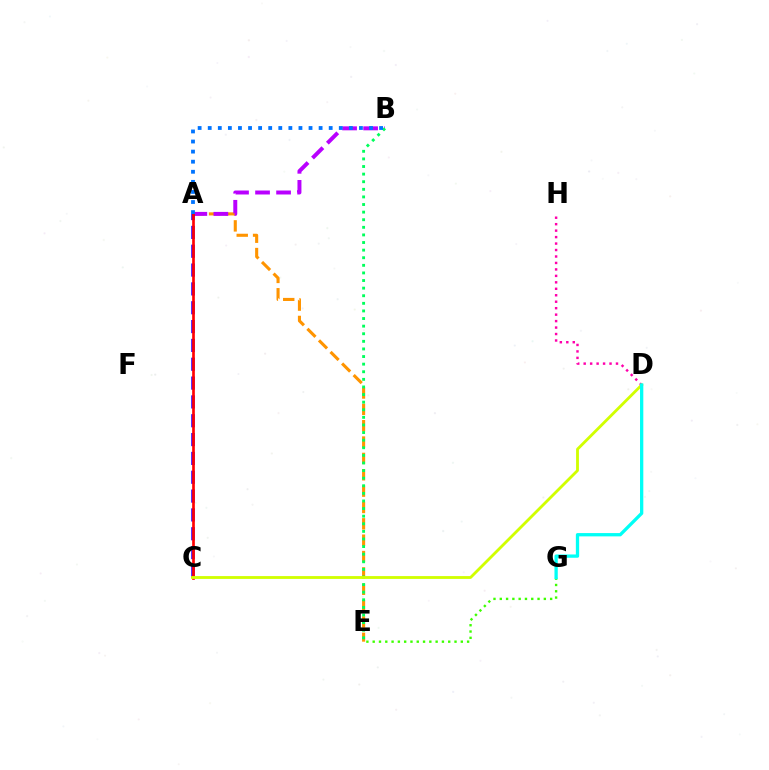{('A', 'E'): [{'color': '#ff9400', 'line_style': 'dashed', 'thickness': 2.22}], ('A', 'B'): [{'color': '#b900ff', 'line_style': 'dashed', 'thickness': 2.86}, {'color': '#0074ff', 'line_style': 'dotted', 'thickness': 2.74}], ('D', 'H'): [{'color': '#ff00ac', 'line_style': 'dotted', 'thickness': 1.76}], ('E', 'G'): [{'color': '#3dff00', 'line_style': 'dotted', 'thickness': 1.71}], ('B', 'E'): [{'color': '#00ff5c', 'line_style': 'dotted', 'thickness': 2.07}], ('A', 'C'): [{'color': '#2500ff', 'line_style': 'dashed', 'thickness': 2.56}, {'color': '#ff0000', 'line_style': 'solid', 'thickness': 1.92}], ('C', 'D'): [{'color': '#d1ff00', 'line_style': 'solid', 'thickness': 2.03}], ('D', 'G'): [{'color': '#00fff6', 'line_style': 'solid', 'thickness': 2.37}]}